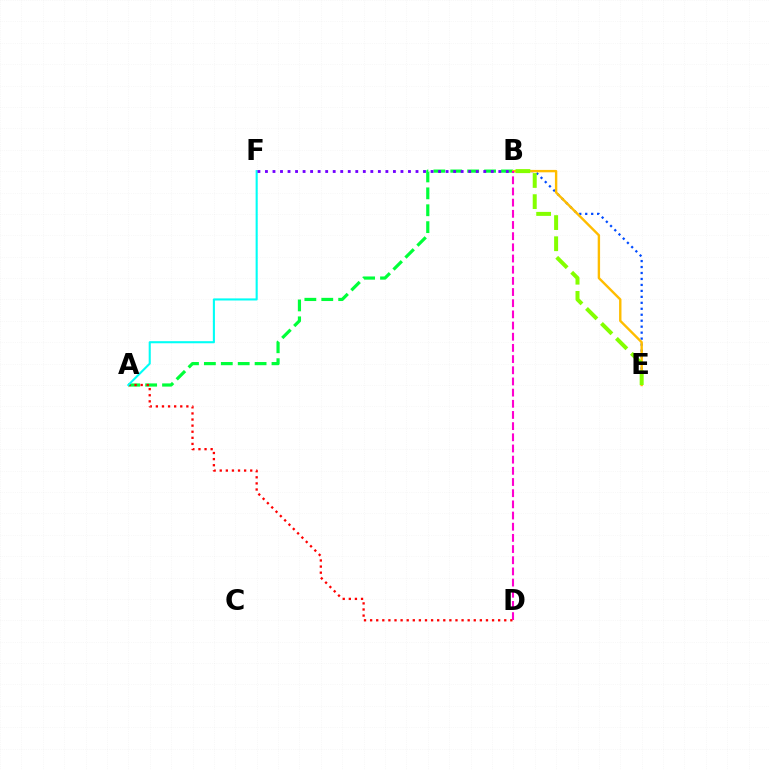{('A', 'B'): [{'color': '#00ff39', 'line_style': 'dashed', 'thickness': 2.3}], ('A', 'D'): [{'color': '#ff0000', 'line_style': 'dotted', 'thickness': 1.66}], ('A', 'F'): [{'color': '#00fff6', 'line_style': 'solid', 'thickness': 1.51}], ('B', 'E'): [{'color': '#004bff', 'line_style': 'dotted', 'thickness': 1.62}, {'color': '#ffbd00', 'line_style': 'solid', 'thickness': 1.73}, {'color': '#84ff00', 'line_style': 'dashed', 'thickness': 2.88}], ('B', 'D'): [{'color': '#ff00cf', 'line_style': 'dashed', 'thickness': 1.52}], ('B', 'F'): [{'color': '#7200ff', 'line_style': 'dotted', 'thickness': 2.05}]}